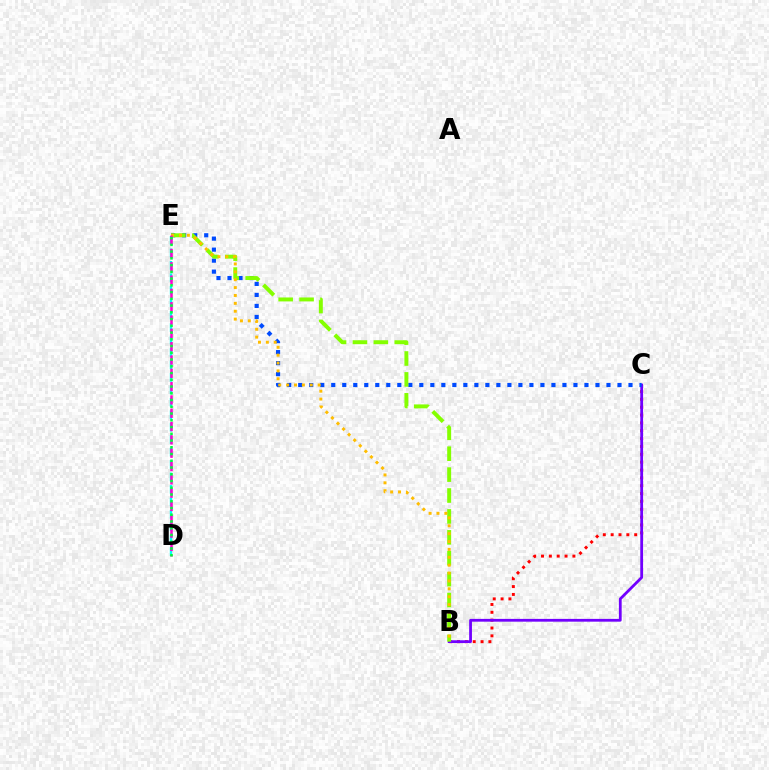{('B', 'C'): [{'color': '#ff0000', 'line_style': 'dotted', 'thickness': 2.13}, {'color': '#7200ff', 'line_style': 'solid', 'thickness': 2.0}], ('C', 'E'): [{'color': '#004bff', 'line_style': 'dotted', 'thickness': 2.99}], ('B', 'E'): [{'color': '#84ff00', 'line_style': 'dashed', 'thickness': 2.84}, {'color': '#ffbd00', 'line_style': 'dotted', 'thickness': 2.14}], ('D', 'E'): [{'color': '#00fff6', 'line_style': 'dashed', 'thickness': 1.69}, {'color': '#ff00cf', 'line_style': 'dashed', 'thickness': 1.81}, {'color': '#00ff39', 'line_style': 'dotted', 'thickness': 1.83}]}